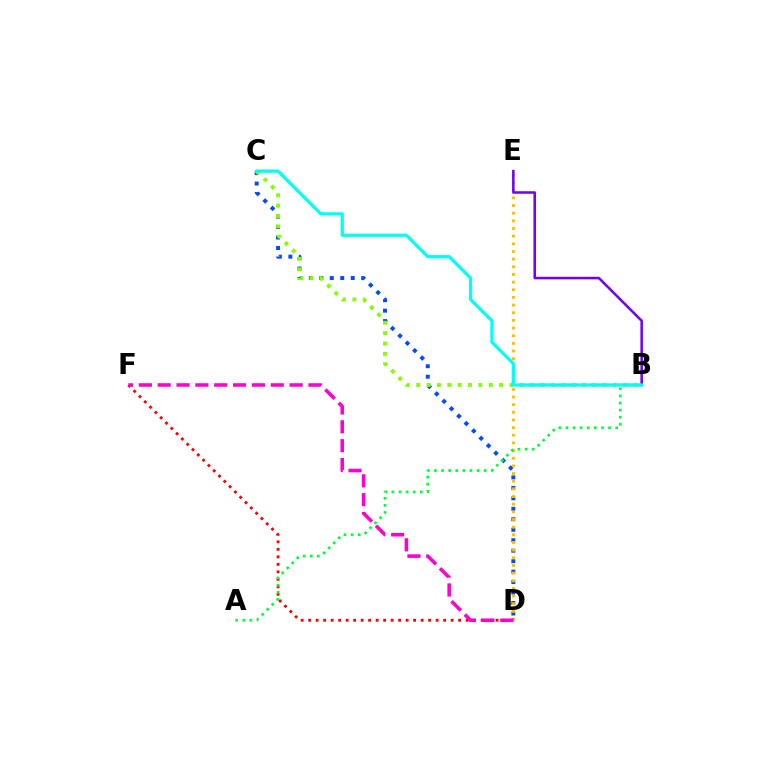{('D', 'F'): [{'color': '#ff0000', 'line_style': 'dotted', 'thickness': 2.04}, {'color': '#ff00cf', 'line_style': 'dashed', 'thickness': 2.56}], ('C', 'D'): [{'color': '#004bff', 'line_style': 'dotted', 'thickness': 2.85}], ('D', 'E'): [{'color': '#ffbd00', 'line_style': 'dotted', 'thickness': 2.08}], ('B', 'E'): [{'color': '#7200ff', 'line_style': 'solid', 'thickness': 1.83}], ('A', 'B'): [{'color': '#00ff39', 'line_style': 'dotted', 'thickness': 1.93}], ('B', 'C'): [{'color': '#84ff00', 'line_style': 'dotted', 'thickness': 2.82}, {'color': '#00fff6', 'line_style': 'solid', 'thickness': 2.34}]}